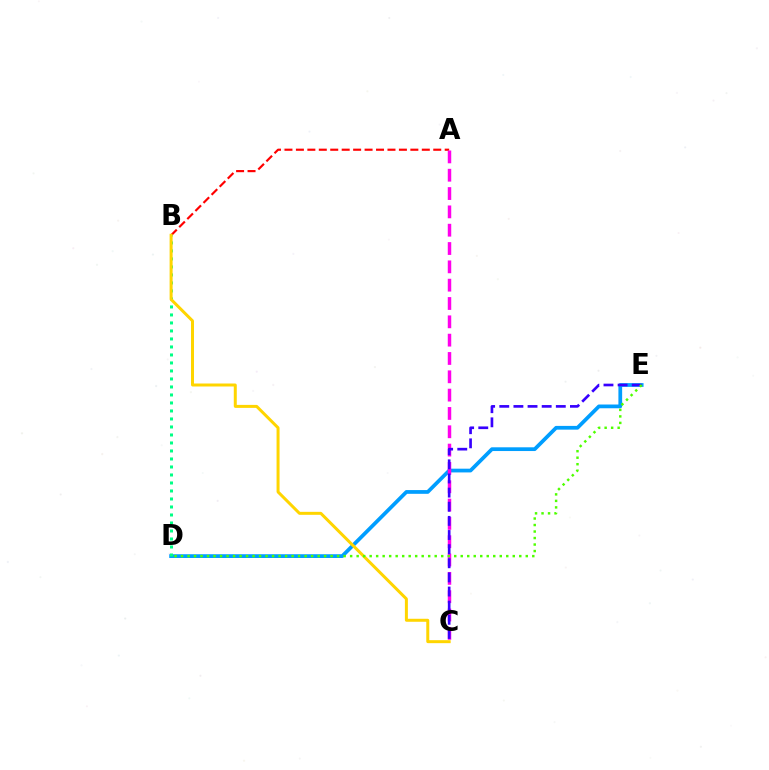{('D', 'E'): [{'color': '#009eff', 'line_style': 'solid', 'thickness': 2.69}, {'color': '#4fff00', 'line_style': 'dotted', 'thickness': 1.77}], ('A', 'B'): [{'color': '#ff0000', 'line_style': 'dashed', 'thickness': 1.55}], ('A', 'C'): [{'color': '#ff00ed', 'line_style': 'dashed', 'thickness': 2.49}], ('C', 'E'): [{'color': '#3700ff', 'line_style': 'dashed', 'thickness': 1.92}], ('B', 'D'): [{'color': '#00ff86', 'line_style': 'dotted', 'thickness': 2.17}], ('B', 'C'): [{'color': '#ffd500', 'line_style': 'solid', 'thickness': 2.15}]}